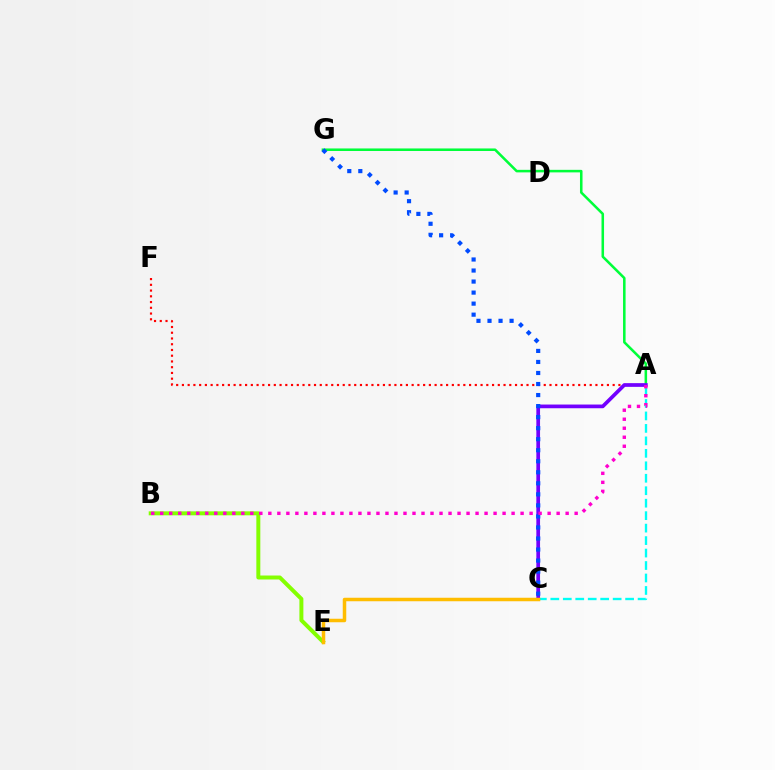{('A', 'F'): [{'color': '#ff0000', 'line_style': 'dotted', 'thickness': 1.56}], ('B', 'E'): [{'color': '#84ff00', 'line_style': 'solid', 'thickness': 2.86}], ('A', 'G'): [{'color': '#00ff39', 'line_style': 'solid', 'thickness': 1.83}], ('A', 'C'): [{'color': '#00fff6', 'line_style': 'dashed', 'thickness': 1.69}, {'color': '#7200ff', 'line_style': 'solid', 'thickness': 2.67}], ('C', 'G'): [{'color': '#004bff', 'line_style': 'dotted', 'thickness': 3.0}], ('A', 'B'): [{'color': '#ff00cf', 'line_style': 'dotted', 'thickness': 2.45}], ('C', 'E'): [{'color': '#ffbd00', 'line_style': 'solid', 'thickness': 2.52}]}